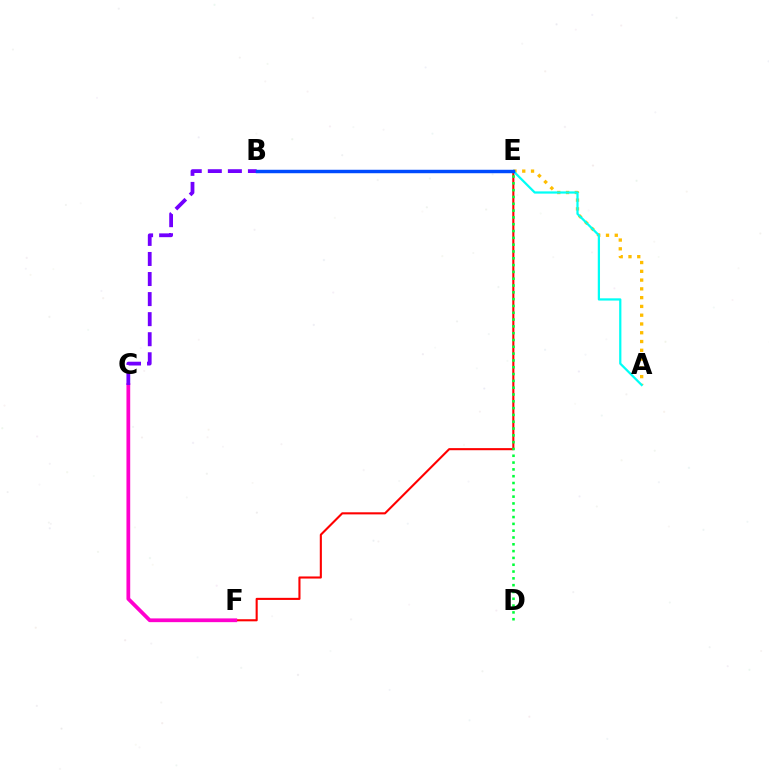{('A', 'E'): [{'color': '#ffbd00', 'line_style': 'dotted', 'thickness': 2.38}, {'color': '#00fff6', 'line_style': 'solid', 'thickness': 1.61}], ('E', 'F'): [{'color': '#ff0000', 'line_style': 'solid', 'thickness': 1.51}], ('C', 'F'): [{'color': '#ff00cf', 'line_style': 'solid', 'thickness': 2.7}], ('D', 'E'): [{'color': '#00ff39', 'line_style': 'dotted', 'thickness': 1.85}], ('B', 'C'): [{'color': '#7200ff', 'line_style': 'dashed', 'thickness': 2.73}], ('B', 'E'): [{'color': '#84ff00', 'line_style': 'solid', 'thickness': 1.9}, {'color': '#004bff', 'line_style': 'solid', 'thickness': 2.48}]}